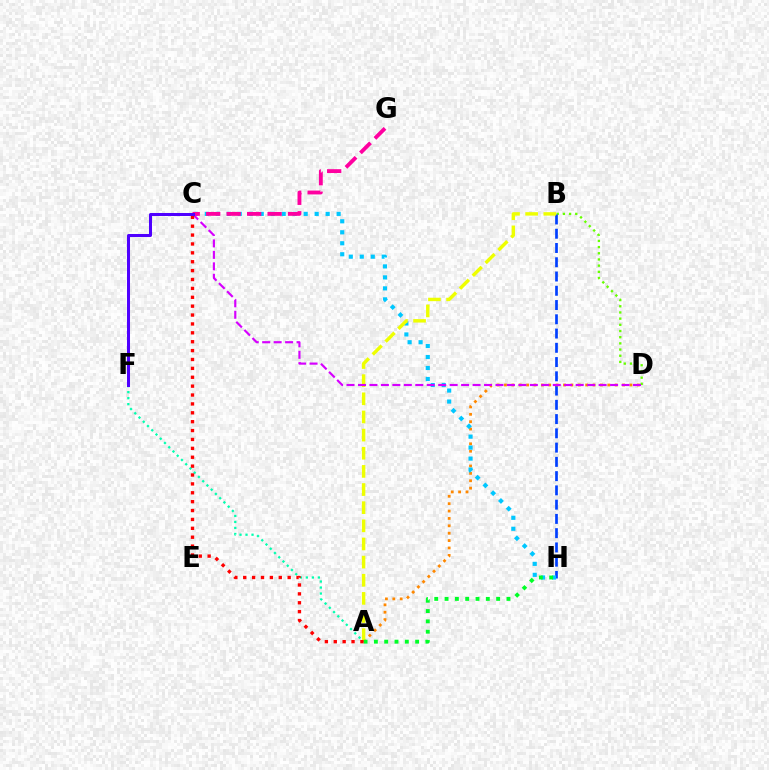{('B', 'D'): [{'color': '#66ff00', 'line_style': 'dotted', 'thickness': 1.68}], ('B', 'H'): [{'color': '#003fff', 'line_style': 'dashed', 'thickness': 1.94}], ('A', 'F'): [{'color': '#00ffaf', 'line_style': 'dotted', 'thickness': 1.63}], ('A', 'D'): [{'color': '#ff8800', 'line_style': 'dotted', 'thickness': 2.01}], ('C', 'H'): [{'color': '#00c7ff', 'line_style': 'dotted', 'thickness': 2.98}], ('C', 'G'): [{'color': '#ff00a0', 'line_style': 'dashed', 'thickness': 2.78}], ('A', 'B'): [{'color': '#eeff00', 'line_style': 'dashed', 'thickness': 2.46}], ('C', 'D'): [{'color': '#d600ff', 'line_style': 'dashed', 'thickness': 1.56}], ('A', 'H'): [{'color': '#00ff27', 'line_style': 'dotted', 'thickness': 2.8}], ('A', 'C'): [{'color': '#ff0000', 'line_style': 'dotted', 'thickness': 2.41}], ('C', 'F'): [{'color': '#4f00ff', 'line_style': 'solid', 'thickness': 2.18}]}